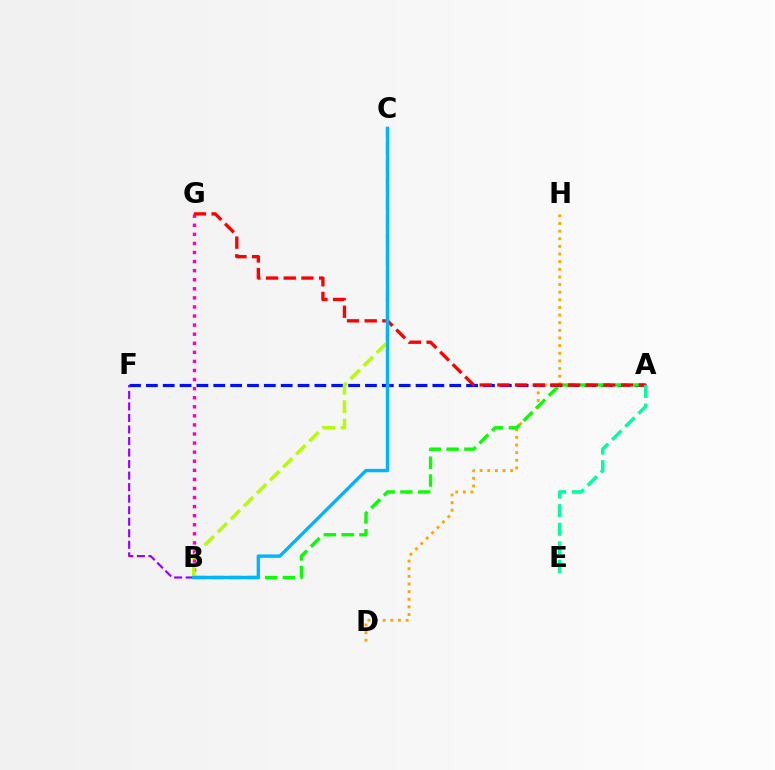{('A', 'F'): [{'color': '#0010ff', 'line_style': 'dashed', 'thickness': 2.29}], ('D', 'H'): [{'color': '#ffa500', 'line_style': 'dotted', 'thickness': 2.08}], ('A', 'B'): [{'color': '#08ff00', 'line_style': 'dashed', 'thickness': 2.42}], ('B', 'G'): [{'color': '#ff00bd', 'line_style': 'dotted', 'thickness': 2.47}], ('B', 'F'): [{'color': '#9b00ff', 'line_style': 'dashed', 'thickness': 1.57}], ('A', 'G'): [{'color': '#ff0000', 'line_style': 'dashed', 'thickness': 2.4}], ('B', 'C'): [{'color': '#b3ff00', 'line_style': 'dashed', 'thickness': 2.5}, {'color': '#00b5ff', 'line_style': 'solid', 'thickness': 2.43}], ('A', 'E'): [{'color': '#00ff9d', 'line_style': 'dashed', 'thickness': 2.53}]}